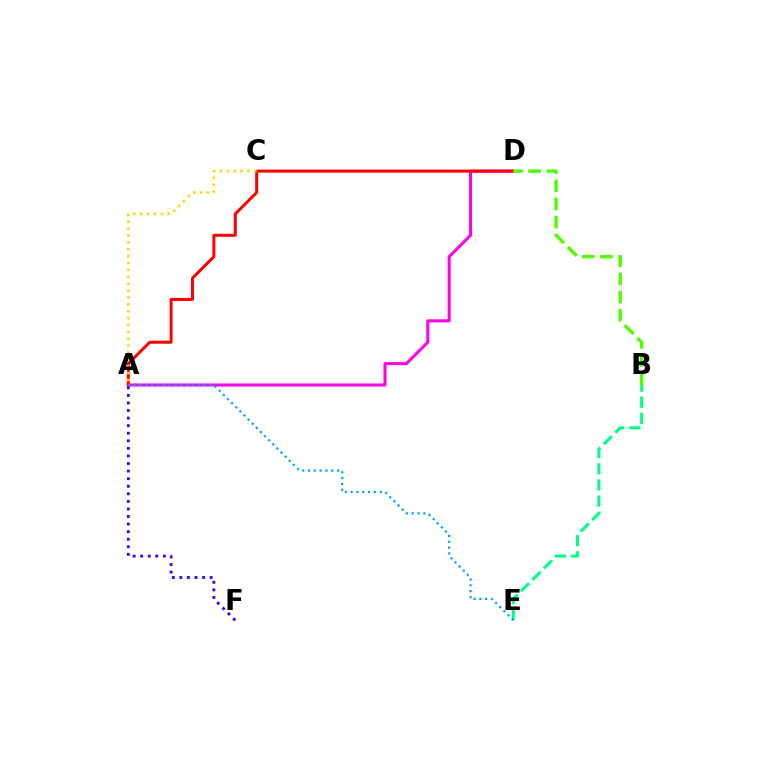{('A', 'D'): [{'color': '#ff00ed', 'line_style': 'solid', 'thickness': 2.19}, {'color': '#ff0000', 'line_style': 'solid', 'thickness': 2.15}], ('A', 'F'): [{'color': '#3700ff', 'line_style': 'dotted', 'thickness': 2.06}], ('B', 'E'): [{'color': '#00ff86', 'line_style': 'dashed', 'thickness': 2.19}], ('A', 'E'): [{'color': '#009eff', 'line_style': 'dotted', 'thickness': 1.58}], ('A', 'C'): [{'color': '#ffd500', 'line_style': 'dotted', 'thickness': 1.87}], ('B', 'D'): [{'color': '#4fff00', 'line_style': 'dashed', 'thickness': 2.46}]}